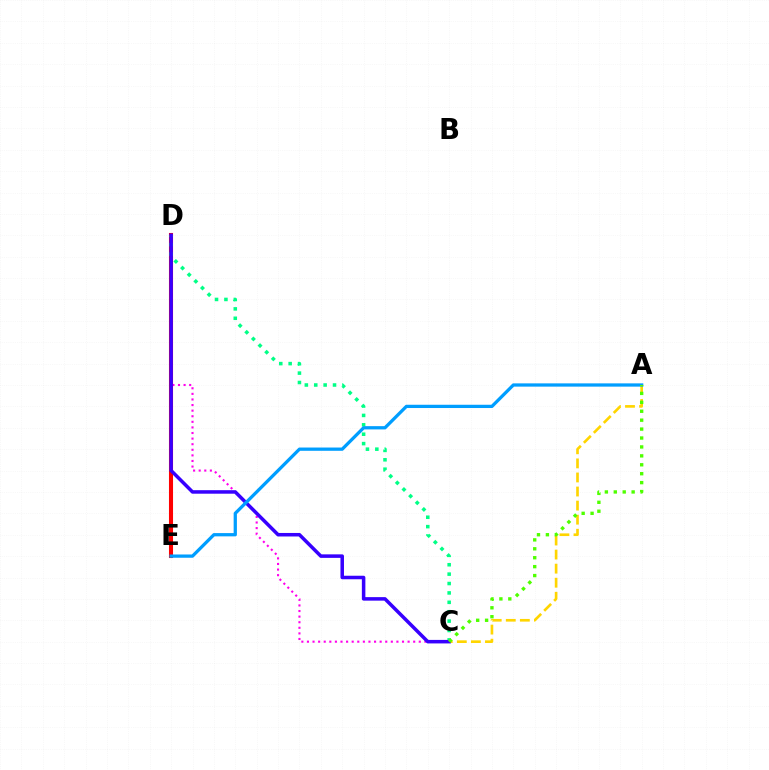{('A', 'C'): [{'color': '#ffd500', 'line_style': 'dashed', 'thickness': 1.91}, {'color': '#4fff00', 'line_style': 'dotted', 'thickness': 2.42}], ('D', 'E'): [{'color': '#ff0000', 'line_style': 'solid', 'thickness': 2.93}], ('C', 'D'): [{'color': '#ff00ed', 'line_style': 'dotted', 'thickness': 1.52}, {'color': '#00ff86', 'line_style': 'dotted', 'thickness': 2.55}, {'color': '#3700ff', 'line_style': 'solid', 'thickness': 2.53}], ('A', 'E'): [{'color': '#009eff', 'line_style': 'solid', 'thickness': 2.35}]}